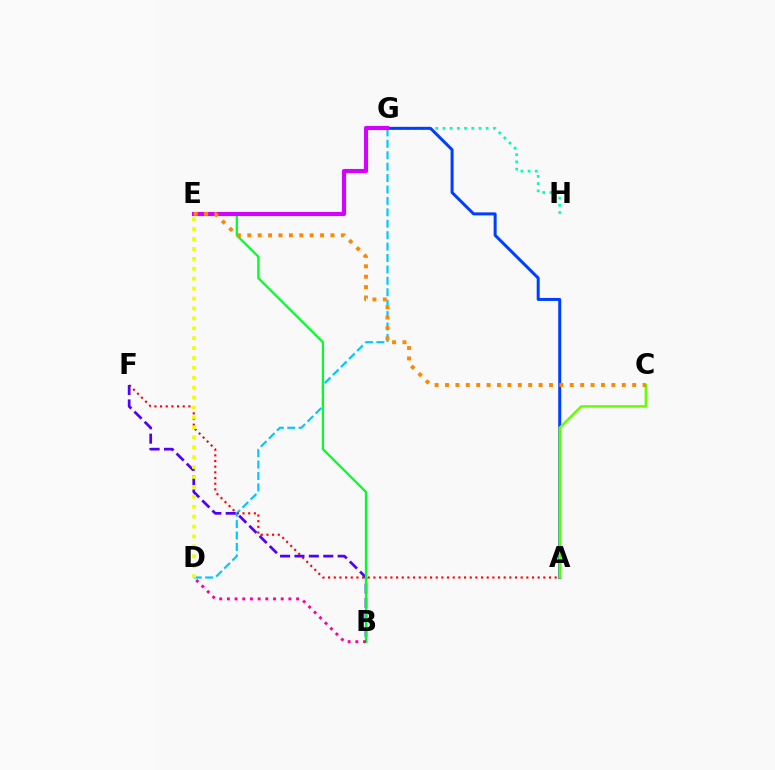{('G', 'H'): [{'color': '#00ffaf', 'line_style': 'dotted', 'thickness': 1.96}], ('A', 'G'): [{'color': '#003fff', 'line_style': 'solid', 'thickness': 2.16}], ('D', 'G'): [{'color': '#00c7ff', 'line_style': 'dashed', 'thickness': 1.55}], ('A', 'F'): [{'color': '#ff0000', 'line_style': 'dotted', 'thickness': 1.54}], ('B', 'F'): [{'color': '#4f00ff', 'line_style': 'dashed', 'thickness': 1.96}], ('B', 'E'): [{'color': '#00ff27', 'line_style': 'solid', 'thickness': 1.62}], ('A', 'C'): [{'color': '#66ff00', 'line_style': 'solid', 'thickness': 1.77}], ('E', 'G'): [{'color': '#d600ff', 'line_style': 'solid', 'thickness': 2.97}], ('B', 'D'): [{'color': '#ff00a0', 'line_style': 'dotted', 'thickness': 2.09}], ('D', 'E'): [{'color': '#eeff00', 'line_style': 'dotted', 'thickness': 2.69}], ('C', 'E'): [{'color': '#ff8800', 'line_style': 'dotted', 'thickness': 2.82}]}